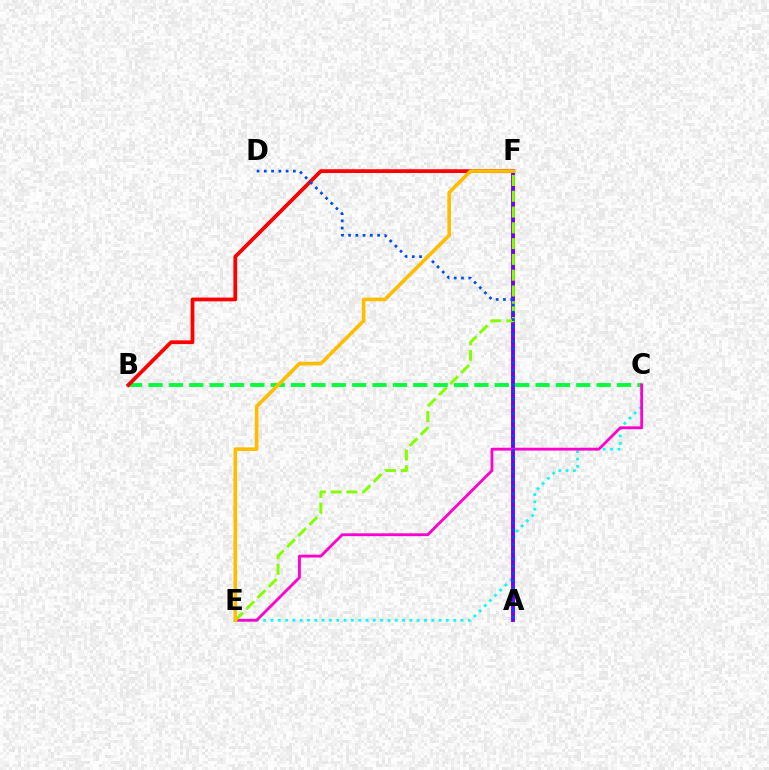{('C', 'E'): [{'color': '#00fff6', 'line_style': 'dotted', 'thickness': 1.99}, {'color': '#ff00cf', 'line_style': 'solid', 'thickness': 2.03}], ('A', 'F'): [{'color': '#7200ff', 'line_style': 'solid', 'thickness': 2.79}], ('B', 'C'): [{'color': '#00ff39', 'line_style': 'dashed', 'thickness': 2.77}], ('B', 'F'): [{'color': '#ff0000', 'line_style': 'solid', 'thickness': 2.7}], ('E', 'F'): [{'color': '#84ff00', 'line_style': 'dashed', 'thickness': 2.14}, {'color': '#ffbd00', 'line_style': 'solid', 'thickness': 2.6}], ('A', 'D'): [{'color': '#004bff', 'line_style': 'dotted', 'thickness': 1.97}]}